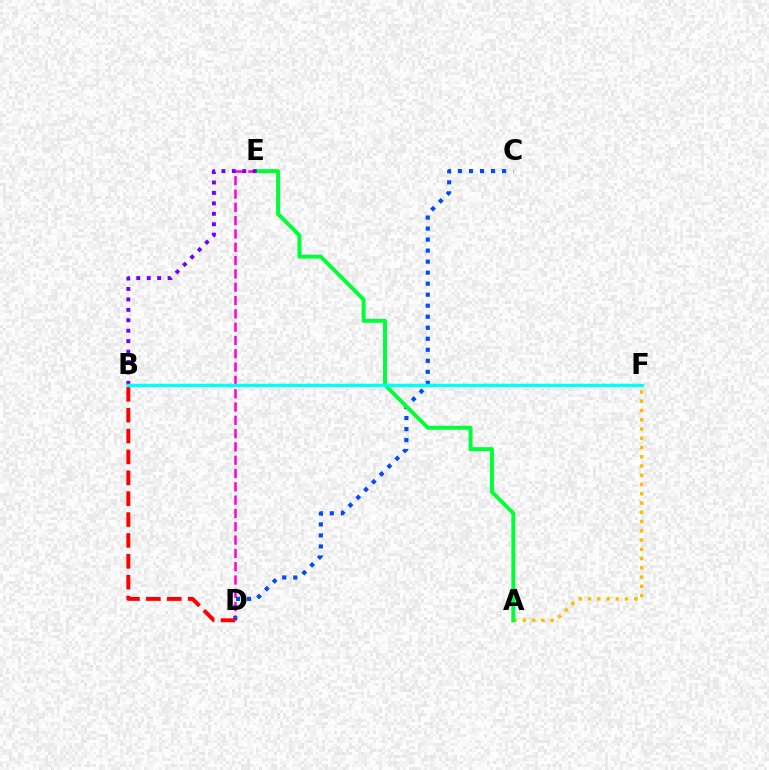{('D', 'E'): [{'color': '#ff00cf', 'line_style': 'dashed', 'thickness': 1.81}], ('C', 'D'): [{'color': '#004bff', 'line_style': 'dotted', 'thickness': 2.99}], ('B', 'D'): [{'color': '#ff0000', 'line_style': 'dashed', 'thickness': 2.84}], ('A', 'F'): [{'color': '#ffbd00', 'line_style': 'dotted', 'thickness': 2.51}], ('A', 'E'): [{'color': '#00ff39', 'line_style': 'solid', 'thickness': 2.84}], ('B', 'F'): [{'color': '#84ff00', 'line_style': 'dashed', 'thickness': 1.57}, {'color': '#00fff6', 'line_style': 'solid', 'thickness': 2.43}], ('B', 'E'): [{'color': '#7200ff', 'line_style': 'dotted', 'thickness': 2.84}]}